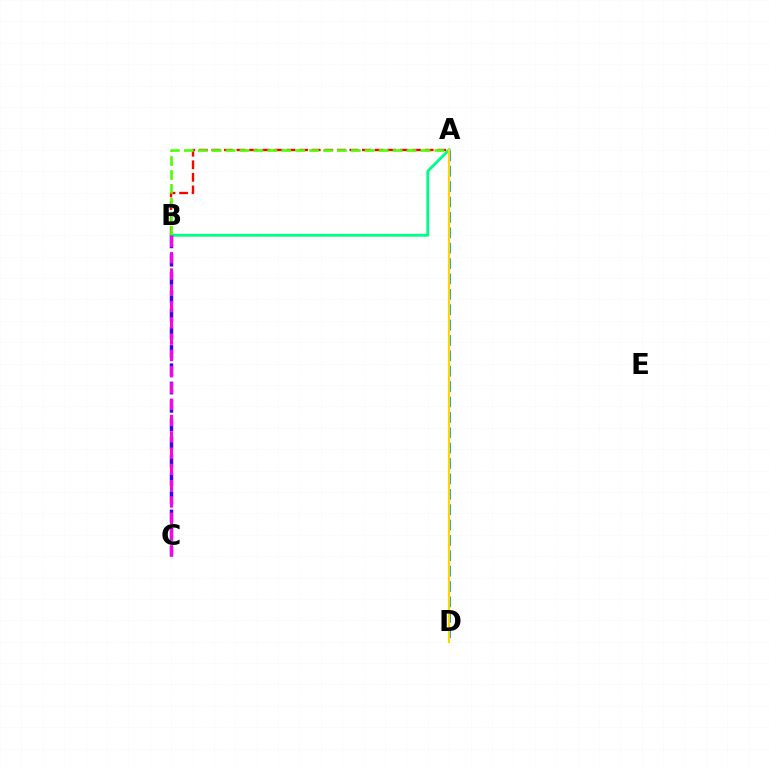{('A', 'B'): [{'color': '#ff0000', 'line_style': 'dashed', 'thickness': 1.7}, {'color': '#00ff86', 'line_style': 'solid', 'thickness': 2.04}, {'color': '#4fff00', 'line_style': 'dashed', 'thickness': 1.89}], ('B', 'C'): [{'color': '#3700ff', 'line_style': 'dashed', 'thickness': 2.48}, {'color': '#ff00ed', 'line_style': 'dashed', 'thickness': 2.21}], ('A', 'D'): [{'color': '#009eff', 'line_style': 'dashed', 'thickness': 2.09}, {'color': '#ffd500', 'line_style': 'solid', 'thickness': 1.56}]}